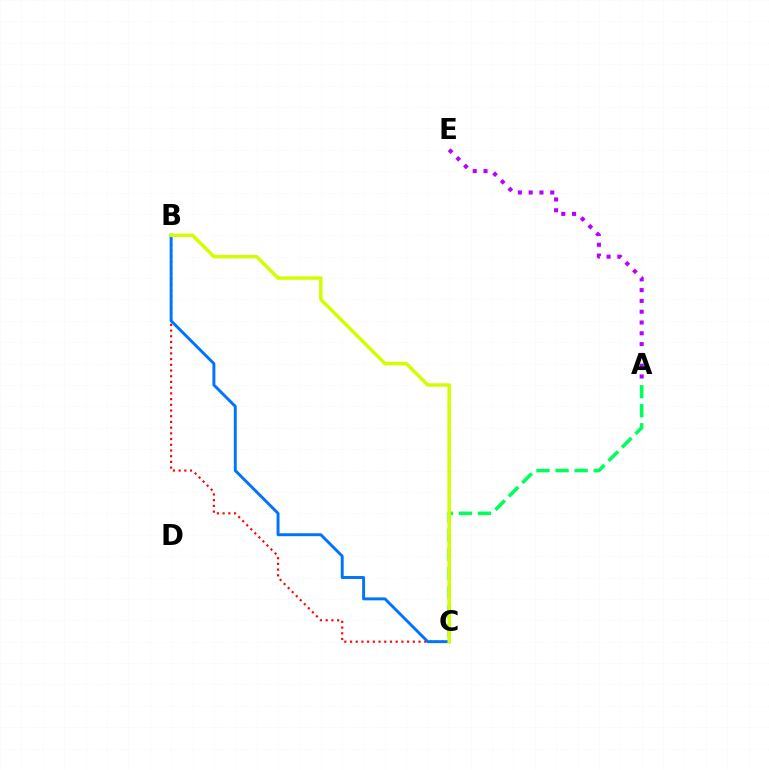{('A', 'C'): [{'color': '#00ff5c', 'line_style': 'dashed', 'thickness': 2.59}], ('B', 'C'): [{'color': '#ff0000', 'line_style': 'dotted', 'thickness': 1.55}, {'color': '#0074ff', 'line_style': 'solid', 'thickness': 2.11}, {'color': '#d1ff00', 'line_style': 'solid', 'thickness': 2.51}], ('A', 'E'): [{'color': '#b900ff', 'line_style': 'dotted', 'thickness': 2.93}]}